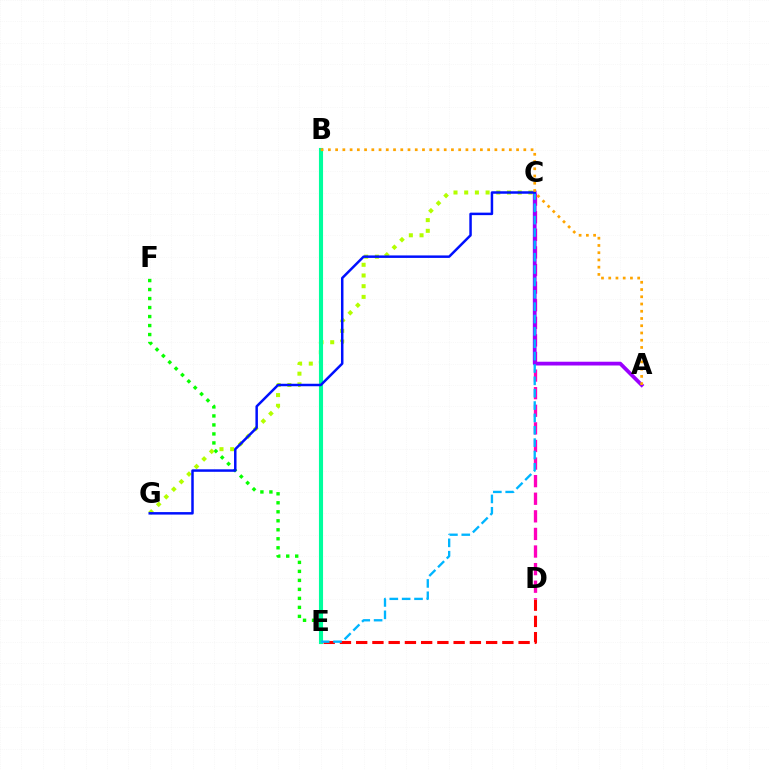{('D', 'E'): [{'color': '#ff0000', 'line_style': 'dashed', 'thickness': 2.21}], ('E', 'F'): [{'color': '#08ff00', 'line_style': 'dotted', 'thickness': 2.44}], ('C', 'G'): [{'color': '#b3ff00', 'line_style': 'dotted', 'thickness': 2.91}, {'color': '#0010ff', 'line_style': 'solid', 'thickness': 1.79}], ('C', 'D'): [{'color': '#ff00bd', 'line_style': 'dashed', 'thickness': 2.39}], ('A', 'C'): [{'color': '#9b00ff', 'line_style': 'solid', 'thickness': 2.71}], ('B', 'E'): [{'color': '#00ff9d', 'line_style': 'solid', 'thickness': 2.95}], ('C', 'E'): [{'color': '#00b5ff', 'line_style': 'dashed', 'thickness': 1.68}], ('A', 'B'): [{'color': '#ffa500', 'line_style': 'dotted', 'thickness': 1.97}]}